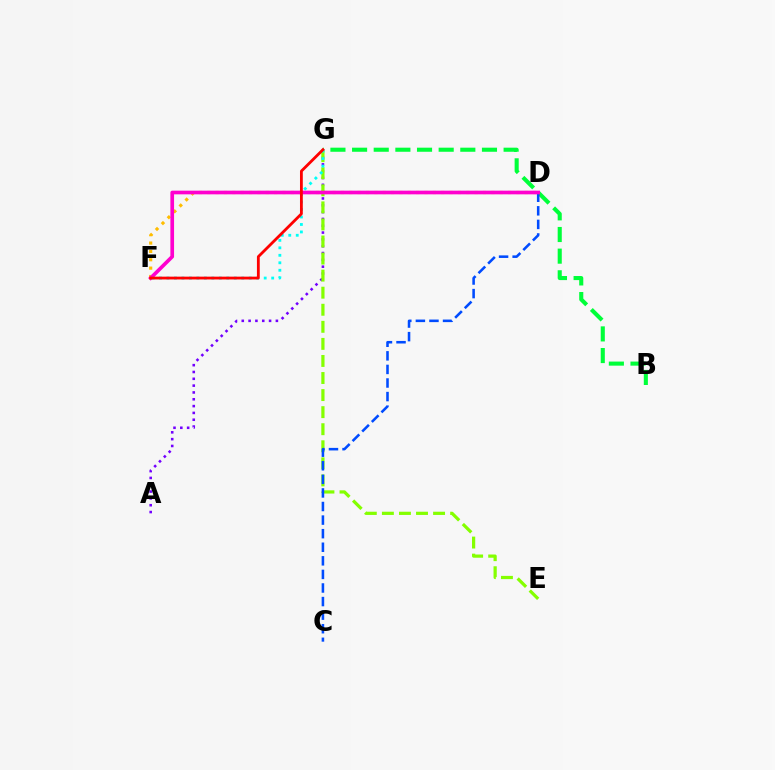{('A', 'G'): [{'color': '#7200ff', 'line_style': 'dotted', 'thickness': 1.85}], ('D', 'F'): [{'color': '#ffbd00', 'line_style': 'dotted', 'thickness': 2.27}, {'color': '#ff00cf', 'line_style': 'solid', 'thickness': 2.65}], ('B', 'G'): [{'color': '#00ff39', 'line_style': 'dashed', 'thickness': 2.94}], ('E', 'G'): [{'color': '#84ff00', 'line_style': 'dashed', 'thickness': 2.32}], ('C', 'D'): [{'color': '#004bff', 'line_style': 'dashed', 'thickness': 1.84}], ('F', 'G'): [{'color': '#00fff6', 'line_style': 'dotted', 'thickness': 2.03}, {'color': '#ff0000', 'line_style': 'solid', 'thickness': 2.02}]}